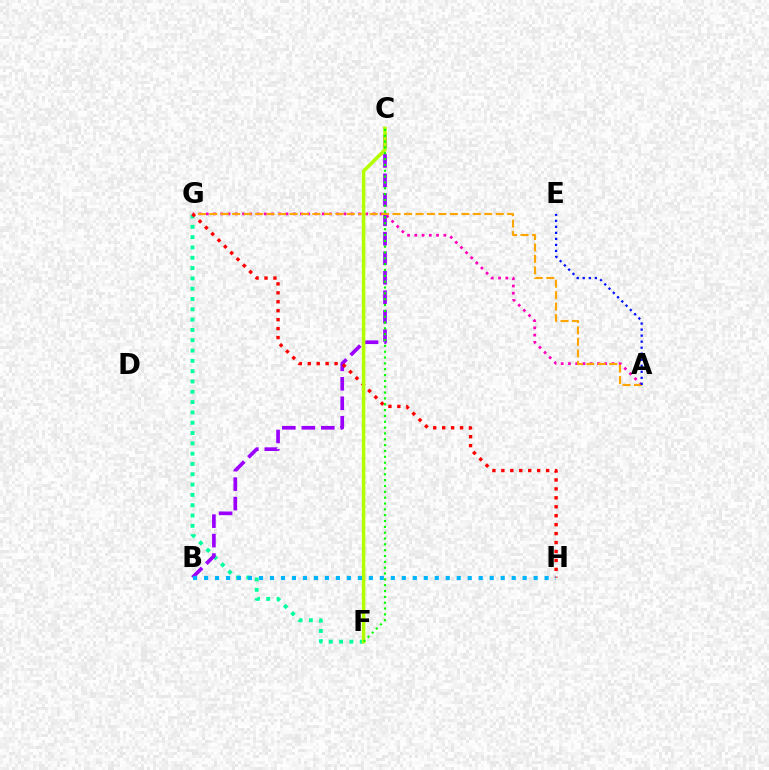{('A', 'G'): [{'color': '#ff00bd', 'line_style': 'dotted', 'thickness': 1.97}, {'color': '#ffa500', 'line_style': 'dashed', 'thickness': 1.56}], ('F', 'G'): [{'color': '#00ff9d', 'line_style': 'dotted', 'thickness': 2.8}], ('B', 'C'): [{'color': '#9b00ff', 'line_style': 'dashed', 'thickness': 2.65}], ('G', 'H'): [{'color': '#ff0000', 'line_style': 'dotted', 'thickness': 2.43}], ('C', 'F'): [{'color': '#b3ff00', 'line_style': 'solid', 'thickness': 2.56}, {'color': '#08ff00', 'line_style': 'dotted', 'thickness': 1.59}], ('B', 'H'): [{'color': '#00b5ff', 'line_style': 'dotted', 'thickness': 2.98}], ('A', 'E'): [{'color': '#0010ff', 'line_style': 'dotted', 'thickness': 1.64}]}